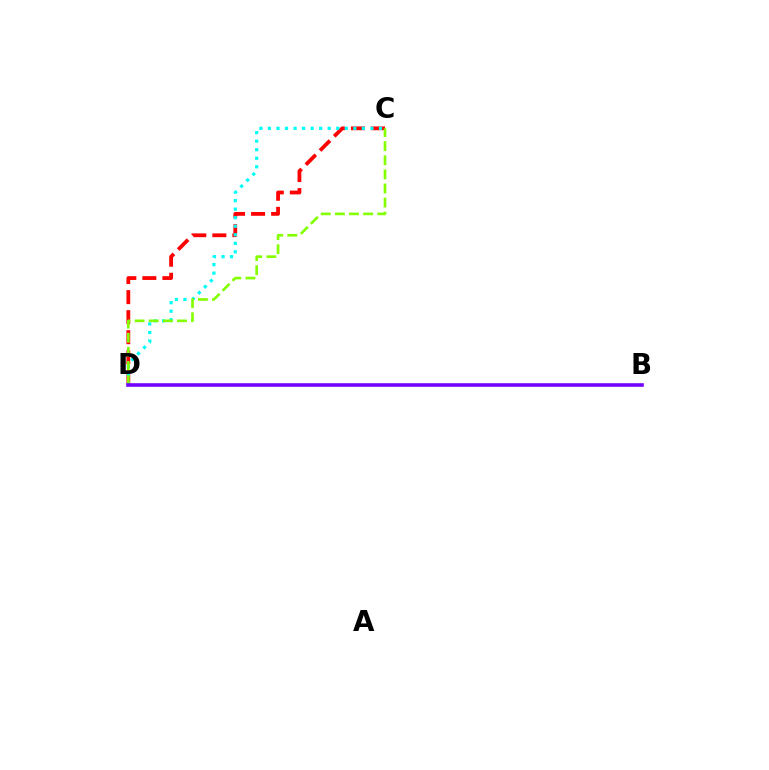{('C', 'D'): [{'color': '#ff0000', 'line_style': 'dashed', 'thickness': 2.72}, {'color': '#00fff6', 'line_style': 'dotted', 'thickness': 2.32}, {'color': '#84ff00', 'line_style': 'dashed', 'thickness': 1.92}], ('B', 'D'): [{'color': '#7200ff', 'line_style': 'solid', 'thickness': 2.58}]}